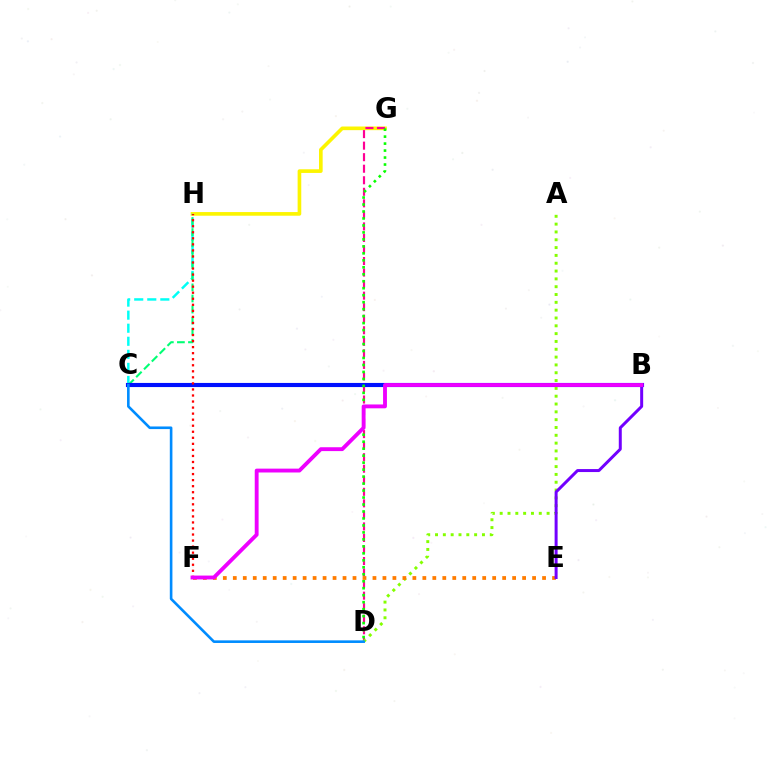{('G', 'H'): [{'color': '#fcf500', 'line_style': 'solid', 'thickness': 2.62}], ('D', 'G'): [{'color': '#ff0094', 'line_style': 'dashed', 'thickness': 1.57}, {'color': '#08ff00', 'line_style': 'dotted', 'thickness': 1.9}], ('C', 'H'): [{'color': '#00fff6', 'line_style': 'dashed', 'thickness': 1.77}, {'color': '#00ff74', 'line_style': 'dashed', 'thickness': 1.5}], ('B', 'C'): [{'color': '#0010ff', 'line_style': 'solid', 'thickness': 2.97}], ('A', 'D'): [{'color': '#84ff00', 'line_style': 'dotted', 'thickness': 2.13}], ('F', 'H'): [{'color': '#ff0000', 'line_style': 'dotted', 'thickness': 1.64}], ('E', 'F'): [{'color': '#ff7c00', 'line_style': 'dotted', 'thickness': 2.71}], ('C', 'D'): [{'color': '#008cff', 'line_style': 'solid', 'thickness': 1.88}], ('B', 'E'): [{'color': '#7200ff', 'line_style': 'solid', 'thickness': 2.15}], ('B', 'F'): [{'color': '#ee00ff', 'line_style': 'solid', 'thickness': 2.78}]}